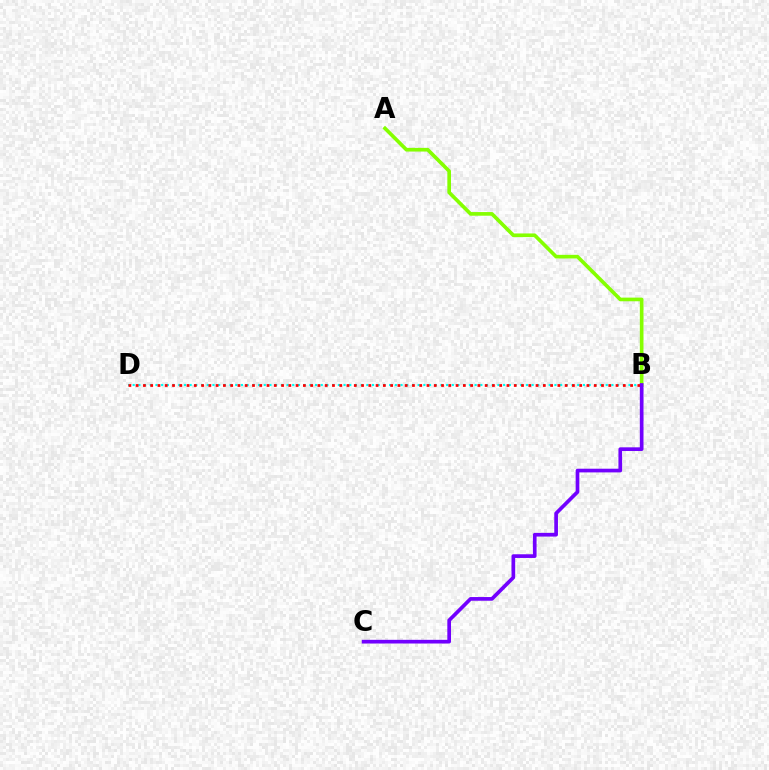{('A', 'B'): [{'color': '#84ff00', 'line_style': 'solid', 'thickness': 2.63}], ('B', 'D'): [{'color': '#00fff6', 'line_style': 'dotted', 'thickness': 1.55}, {'color': '#ff0000', 'line_style': 'dotted', 'thickness': 1.98}], ('B', 'C'): [{'color': '#7200ff', 'line_style': 'solid', 'thickness': 2.65}]}